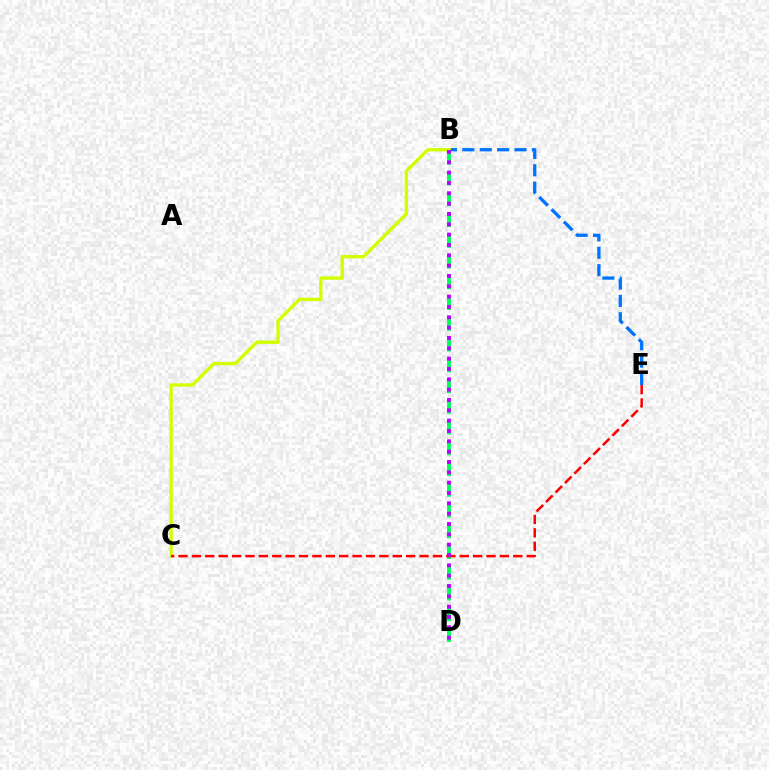{('B', 'E'): [{'color': '#0074ff', 'line_style': 'dashed', 'thickness': 2.36}], ('B', 'C'): [{'color': '#d1ff00', 'line_style': 'solid', 'thickness': 2.42}], ('B', 'D'): [{'color': '#00ff5c', 'line_style': 'dashed', 'thickness': 2.82}, {'color': '#b900ff', 'line_style': 'dotted', 'thickness': 2.81}], ('C', 'E'): [{'color': '#ff0000', 'line_style': 'dashed', 'thickness': 1.82}]}